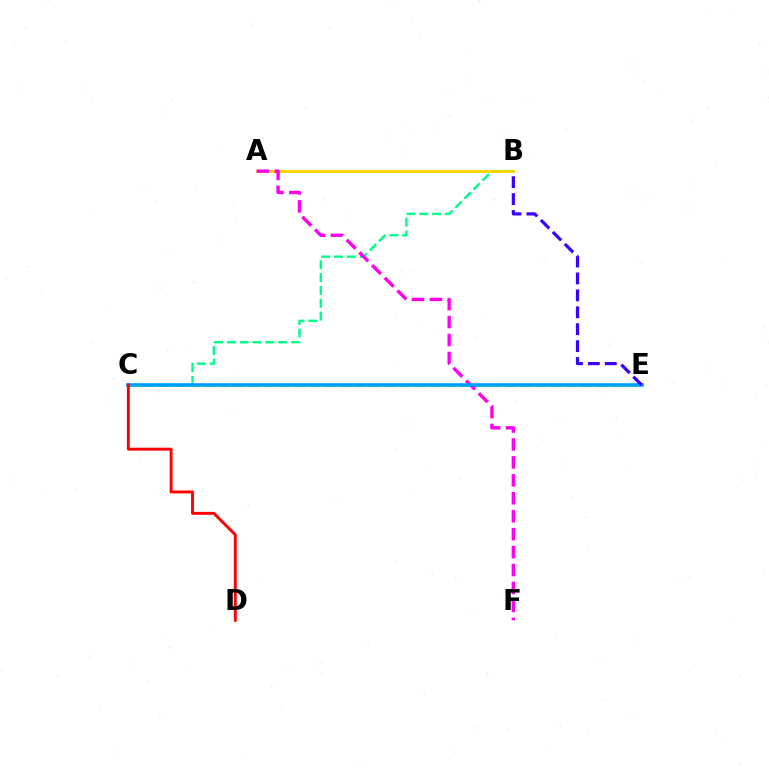{('B', 'C'): [{'color': '#00ff86', 'line_style': 'dashed', 'thickness': 1.74}], ('A', 'B'): [{'color': '#ffd500', 'line_style': 'solid', 'thickness': 2.06}], ('C', 'E'): [{'color': '#4fff00', 'line_style': 'dashed', 'thickness': 2.05}, {'color': '#009eff', 'line_style': 'solid', 'thickness': 2.59}], ('A', 'F'): [{'color': '#ff00ed', 'line_style': 'dashed', 'thickness': 2.44}], ('C', 'D'): [{'color': '#ff0000', 'line_style': 'solid', 'thickness': 2.1}], ('B', 'E'): [{'color': '#3700ff', 'line_style': 'dashed', 'thickness': 2.3}]}